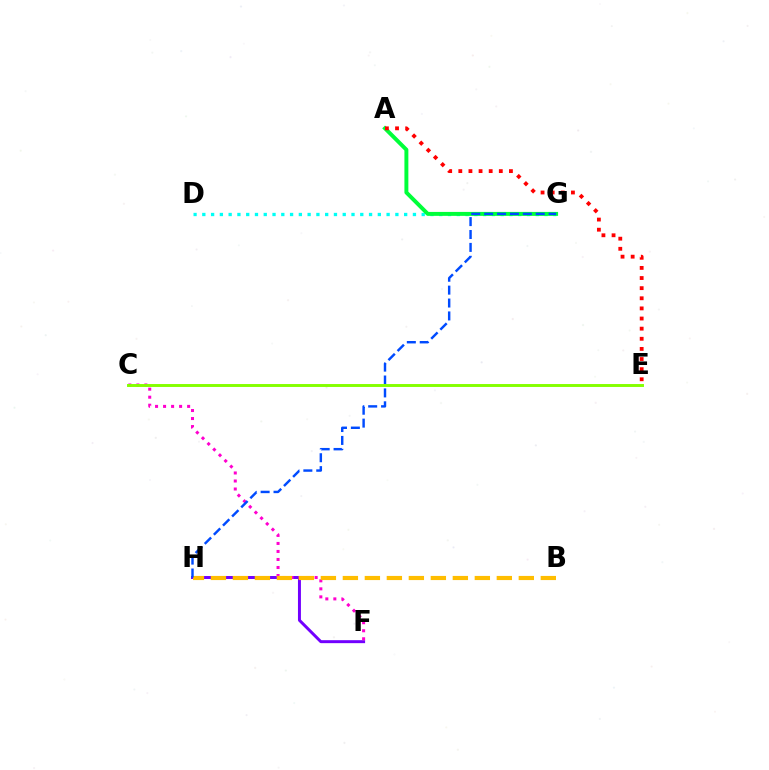{('D', 'G'): [{'color': '#00fff6', 'line_style': 'dotted', 'thickness': 2.38}], ('A', 'G'): [{'color': '#00ff39', 'line_style': 'solid', 'thickness': 2.84}], ('F', 'H'): [{'color': '#7200ff', 'line_style': 'solid', 'thickness': 2.14}], ('C', 'F'): [{'color': '#ff00cf', 'line_style': 'dotted', 'thickness': 2.18}], ('B', 'H'): [{'color': '#ffbd00', 'line_style': 'dashed', 'thickness': 2.99}], ('G', 'H'): [{'color': '#004bff', 'line_style': 'dashed', 'thickness': 1.75}], ('A', 'E'): [{'color': '#ff0000', 'line_style': 'dotted', 'thickness': 2.75}], ('C', 'E'): [{'color': '#84ff00', 'line_style': 'solid', 'thickness': 2.11}]}